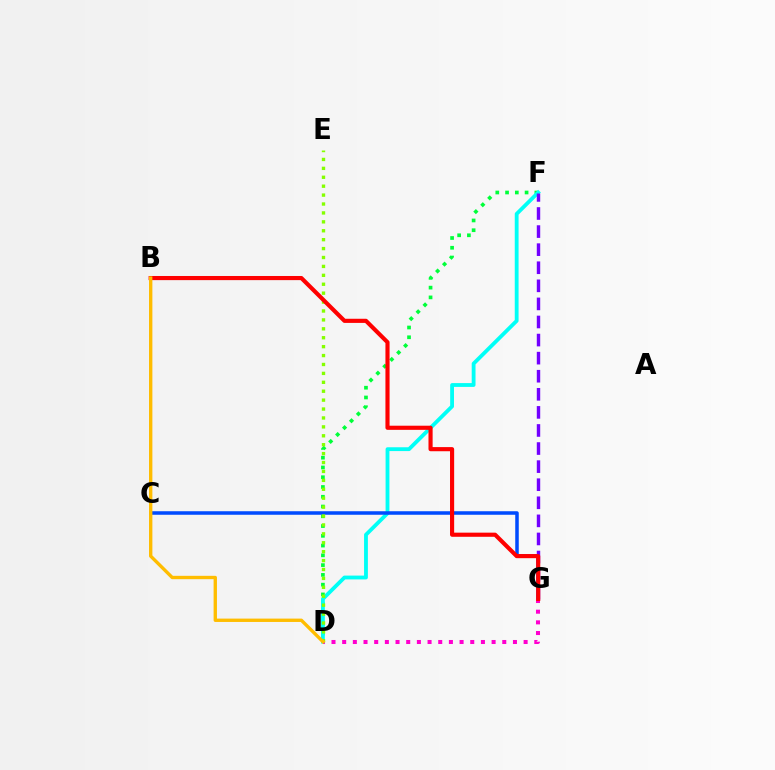{('D', 'F'): [{'color': '#00ff39', 'line_style': 'dotted', 'thickness': 2.65}, {'color': '#00fff6', 'line_style': 'solid', 'thickness': 2.75}], ('F', 'G'): [{'color': '#7200ff', 'line_style': 'dashed', 'thickness': 2.46}], ('C', 'G'): [{'color': '#004bff', 'line_style': 'solid', 'thickness': 2.53}], ('D', 'G'): [{'color': '#ff00cf', 'line_style': 'dotted', 'thickness': 2.9}], ('D', 'E'): [{'color': '#84ff00', 'line_style': 'dotted', 'thickness': 2.42}], ('B', 'G'): [{'color': '#ff0000', 'line_style': 'solid', 'thickness': 2.98}], ('B', 'D'): [{'color': '#ffbd00', 'line_style': 'solid', 'thickness': 2.42}]}